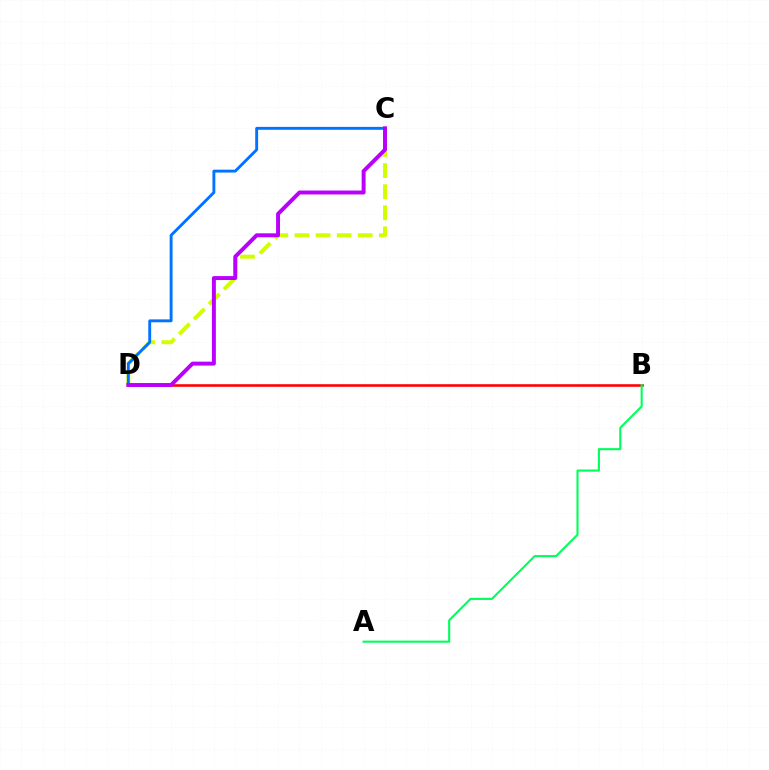{('C', 'D'): [{'color': '#d1ff00', 'line_style': 'dashed', 'thickness': 2.87}, {'color': '#0074ff', 'line_style': 'solid', 'thickness': 2.09}, {'color': '#b900ff', 'line_style': 'solid', 'thickness': 2.83}], ('B', 'D'): [{'color': '#ff0000', 'line_style': 'solid', 'thickness': 1.87}], ('A', 'B'): [{'color': '#00ff5c', 'line_style': 'solid', 'thickness': 1.52}]}